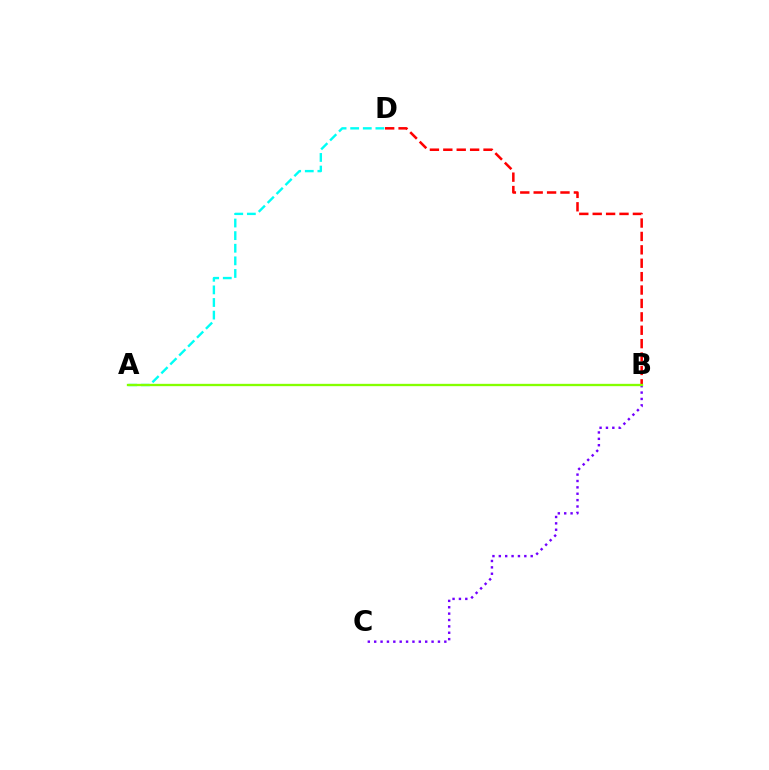{('B', 'D'): [{'color': '#ff0000', 'line_style': 'dashed', 'thickness': 1.82}], ('B', 'C'): [{'color': '#7200ff', 'line_style': 'dotted', 'thickness': 1.73}], ('A', 'D'): [{'color': '#00fff6', 'line_style': 'dashed', 'thickness': 1.71}], ('A', 'B'): [{'color': '#84ff00', 'line_style': 'solid', 'thickness': 1.68}]}